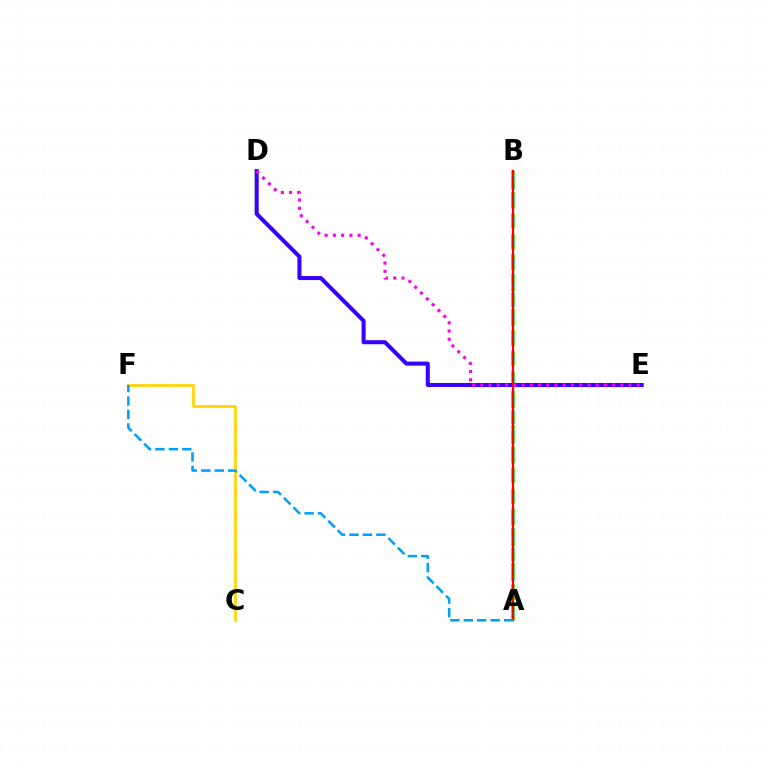{('A', 'B'): [{'color': '#00ff86', 'line_style': 'dashed', 'thickness': 2.66}, {'color': '#4fff00', 'line_style': 'dotted', 'thickness': 2.88}, {'color': '#ff0000', 'line_style': 'solid', 'thickness': 1.63}], ('C', 'F'): [{'color': '#ffd500', 'line_style': 'solid', 'thickness': 1.96}], ('D', 'E'): [{'color': '#3700ff', 'line_style': 'solid', 'thickness': 2.91}, {'color': '#ff00ed', 'line_style': 'dotted', 'thickness': 2.24}], ('A', 'F'): [{'color': '#009eff', 'line_style': 'dashed', 'thickness': 1.83}]}